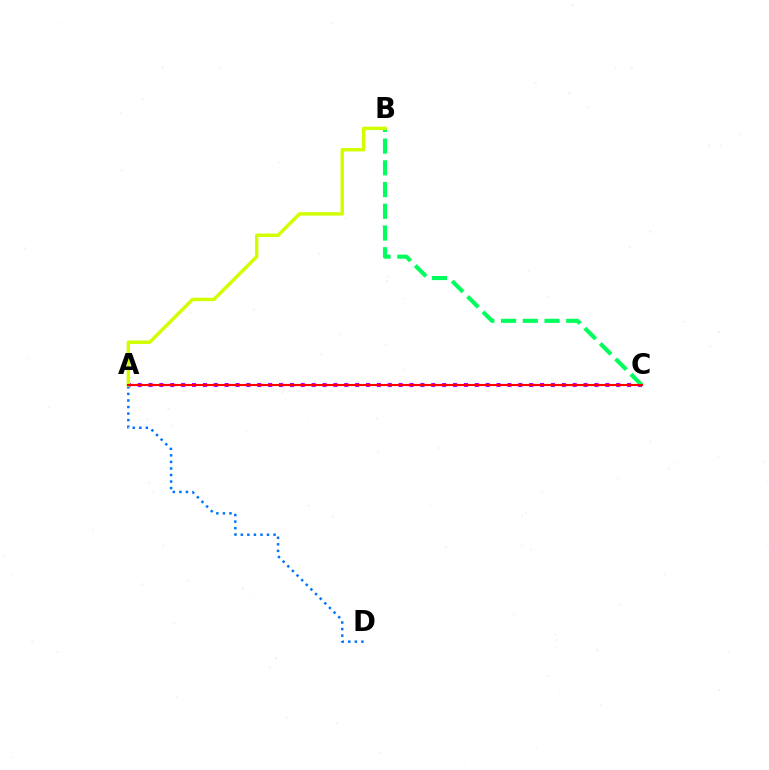{('A', 'C'): [{'color': '#b900ff', 'line_style': 'dotted', 'thickness': 2.95}, {'color': '#ff0000', 'line_style': 'solid', 'thickness': 1.51}], ('B', 'C'): [{'color': '#00ff5c', 'line_style': 'dashed', 'thickness': 2.95}], ('A', 'D'): [{'color': '#0074ff', 'line_style': 'dotted', 'thickness': 1.78}], ('A', 'B'): [{'color': '#d1ff00', 'line_style': 'solid', 'thickness': 2.48}]}